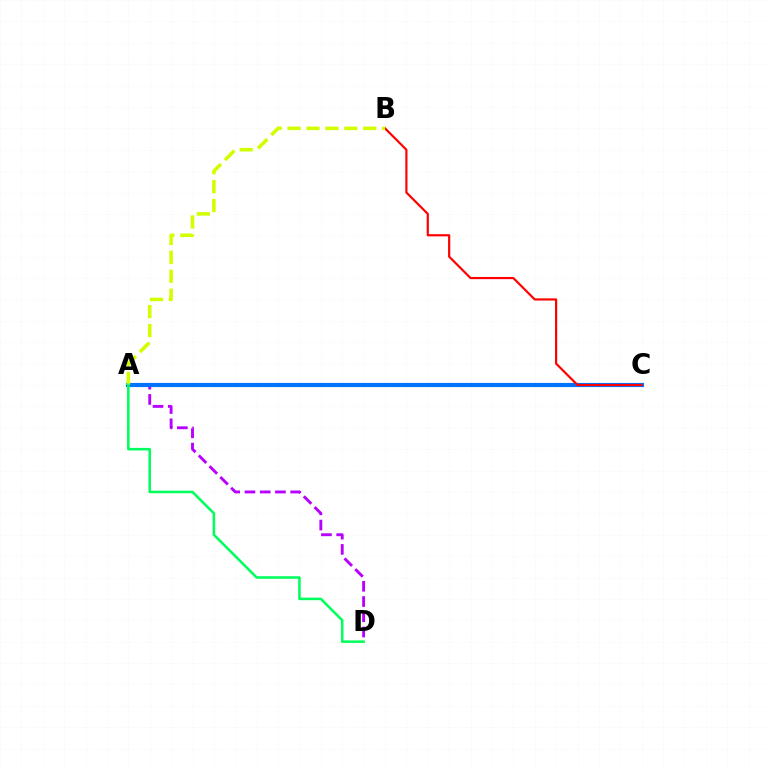{('A', 'D'): [{'color': '#b900ff', 'line_style': 'dashed', 'thickness': 2.07}, {'color': '#00ff5c', 'line_style': 'solid', 'thickness': 1.84}], ('A', 'C'): [{'color': '#0074ff', 'line_style': 'solid', 'thickness': 2.99}], ('B', 'C'): [{'color': '#ff0000', 'line_style': 'solid', 'thickness': 1.57}], ('A', 'B'): [{'color': '#d1ff00', 'line_style': 'dashed', 'thickness': 2.57}]}